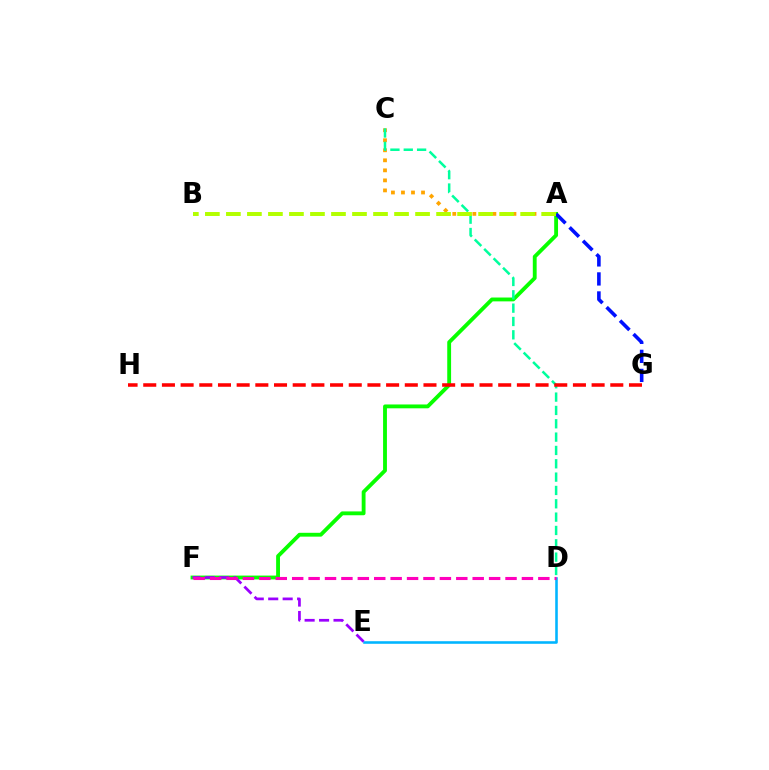{('A', 'C'): [{'color': '#ffa500', 'line_style': 'dotted', 'thickness': 2.73}], ('D', 'E'): [{'color': '#00b5ff', 'line_style': 'solid', 'thickness': 1.85}], ('A', 'F'): [{'color': '#08ff00', 'line_style': 'solid', 'thickness': 2.77}], ('C', 'D'): [{'color': '#00ff9d', 'line_style': 'dashed', 'thickness': 1.81}], ('E', 'F'): [{'color': '#9b00ff', 'line_style': 'dashed', 'thickness': 1.96}], ('G', 'H'): [{'color': '#ff0000', 'line_style': 'dashed', 'thickness': 2.54}], ('A', 'G'): [{'color': '#0010ff', 'line_style': 'dashed', 'thickness': 2.59}], ('D', 'F'): [{'color': '#ff00bd', 'line_style': 'dashed', 'thickness': 2.23}], ('A', 'B'): [{'color': '#b3ff00', 'line_style': 'dashed', 'thickness': 2.86}]}